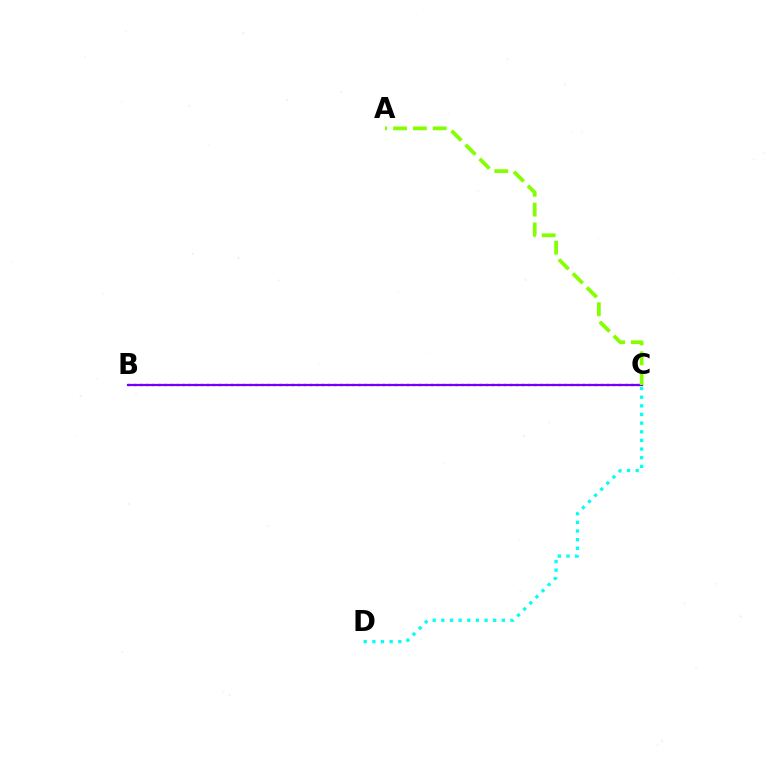{('C', 'D'): [{'color': '#00fff6', 'line_style': 'dotted', 'thickness': 2.35}], ('B', 'C'): [{'color': '#ff0000', 'line_style': 'dotted', 'thickness': 1.65}, {'color': '#7200ff', 'line_style': 'solid', 'thickness': 1.6}], ('A', 'C'): [{'color': '#84ff00', 'line_style': 'dashed', 'thickness': 2.69}]}